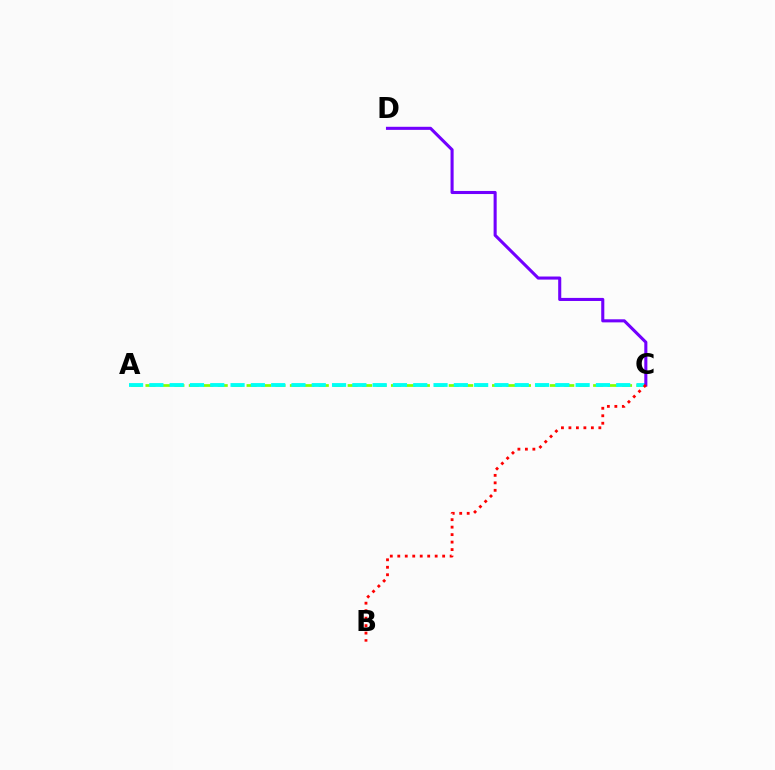{('A', 'C'): [{'color': '#84ff00', 'line_style': 'dashed', 'thickness': 1.96}, {'color': '#00fff6', 'line_style': 'dashed', 'thickness': 2.76}], ('C', 'D'): [{'color': '#7200ff', 'line_style': 'solid', 'thickness': 2.22}], ('B', 'C'): [{'color': '#ff0000', 'line_style': 'dotted', 'thickness': 2.03}]}